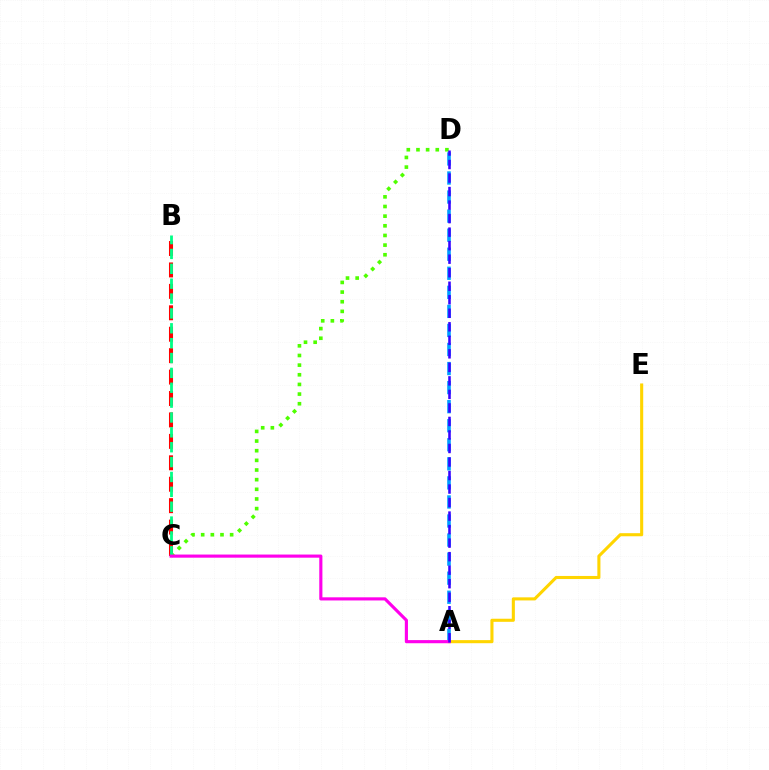{('B', 'C'): [{'color': '#ff0000', 'line_style': 'dashed', 'thickness': 2.91}, {'color': '#00ff86', 'line_style': 'dashed', 'thickness': 2.02}], ('A', 'D'): [{'color': '#009eff', 'line_style': 'dashed', 'thickness': 2.59}, {'color': '#3700ff', 'line_style': 'dashed', 'thickness': 1.84}], ('C', 'D'): [{'color': '#4fff00', 'line_style': 'dotted', 'thickness': 2.62}], ('A', 'E'): [{'color': '#ffd500', 'line_style': 'solid', 'thickness': 2.22}], ('A', 'C'): [{'color': '#ff00ed', 'line_style': 'solid', 'thickness': 2.26}]}